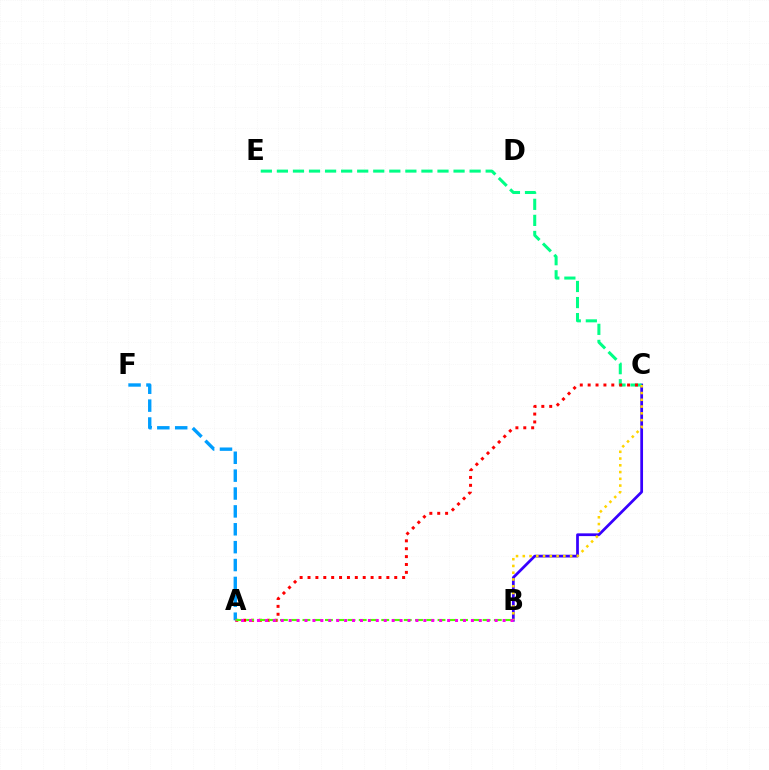{('B', 'C'): [{'color': '#3700ff', 'line_style': 'solid', 'thickness': 1.98}, {'color': '#ffd500', 'line_style': 'dotted', 'thickness': 1.84}], ('C', 'E'): [{'color': '#00ff86', 'line_style': 'dashed', 'thickness': 2.18}], ('A', 'C'): [{'color': '#ff0000', 'line_style': 'dotted', 'thickness': 2.14}], ('A', 'F'): [{'color': '#009eff', 'line_style': 'dashed', 'thickness': 2.43}], ('A', 'B'): [{'color': '#4fff00', 'line_style': 'dashed', 'thickness': 1.53}, {'color': '#ff00ed', 'line_style': 'dotted', 'thickness': 2.15}]}